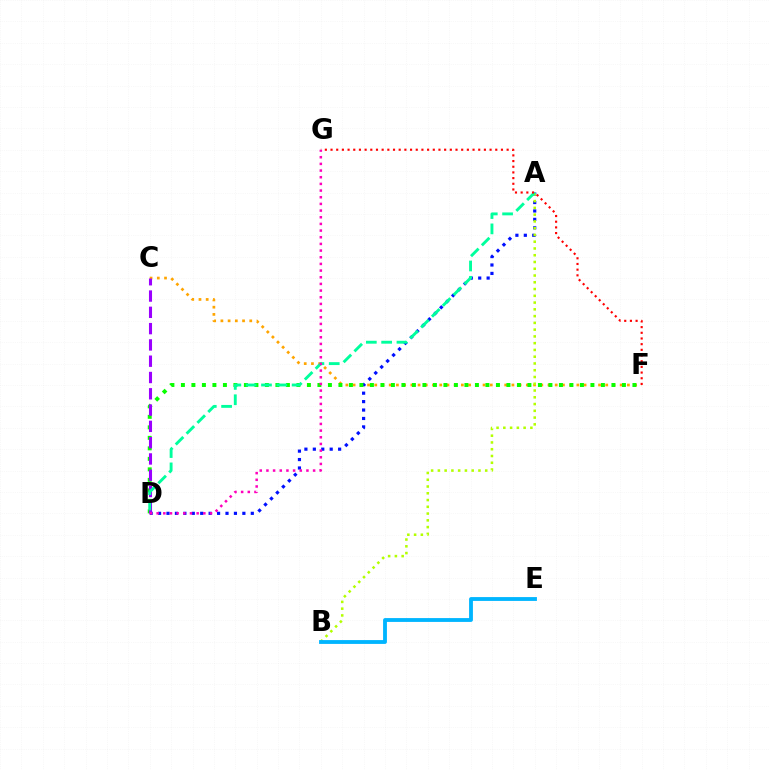{('A', 'D'): [{'color': '#0010ff', 'line_style': 'dotted', 'thickness': 2.29}, {'color': '#00ff9d', 'line_style': 'dashed', 'thickness': 2.08}], ('C', 'F'): [{'color': '#ffa500', 'line_style': 'dotted', 'thickness': 1.96}], ('D', 'F'): [{'color': '#08ff00', 'line_style': 'dotted', 'thickness': 2.85}], ('C', 'D'): [{'color': '#9b00ff', 'line_style': 'dashed', 'thickness': 2.21}], ('A', 'B'): [{'color': '#b3ff00', 'line_style': 'dotted', 'thickness': 1.84}], ('B', 'E'): [{'color': '#00b5ff', 'line_style': 'solid', 'thickness': 2.76}], ('F', 'G'): [{'color': '#ff0000', 'line_style': 'dotted', 'thickness': 1.54}], ('D', 'G'): [{'color': '#ff00bd', 'line_style': 'dotted', 'thickness': 1.81}]}